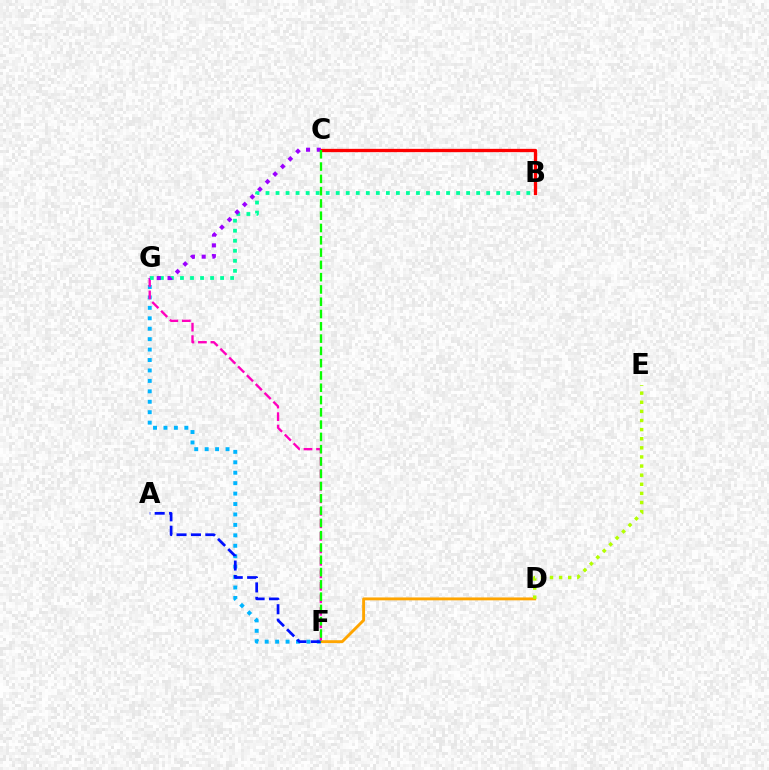{('D', 'F'): [{'color': '#ffa500', 'line_style': 'solid', 'thickness': 2.08}], ('B', 'C'): [{'color': '#ff0000', 'line_style': 'solid', 'thickness': 2.38}], ('F', 'G'): [{'color': '#00b5ff', 'line_style': 'dotted', 'thickness': 2.84}, {'color': '#ff00bd', 'line_style': 'dashed', 'thickness': 1.7}], ('A', 'F'): [{'color': '#0010ff', 'line_style': 'dashed', 'thickness': 1.96}], ('D', 'E'): [{'color': '#b3ff00', 'line_style': 'dotted', 'thickness': 2.48}], ('B', 'G'): [{'color': '#00ff9d', 'line_style': 'dotted', 'thickness': 2.73}], ('C', 'G'): [{'color': '#9b00ff', 'line_style': 'dotted', 'thickness': 2.92}], ('C', 'F'): [{'color': '#08ff00', 'line_style': 'dashed', 'thickness': 1.67}]}